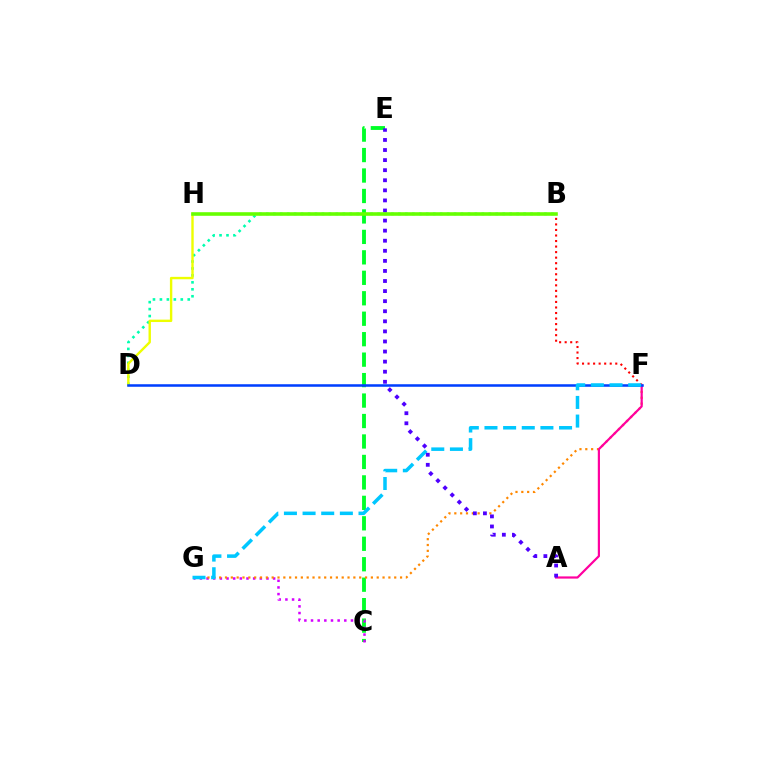{('B', 'F'): [{'color': '#ff0000', 'line_style': 'dotted', 'thickness': 1.5}], ('B', 'D'): [{'color': '#00ffaf', 'line_style': 'dotted', 'thickness': 1.89}], ('C', 'E'): [{'color': '#00ff27', 'line_style': 'dashed', 'thickness': 2.78}], ('C', 'G'): [{'color': '#d600ff', 'line_style': 'dotted', 'thickness': 1.81}], ('D', 'H'): [{'color': '#eeff00', 'line_style': 'solid', 'thickness': 1.73}], ('F', 'G'): [{'color': '#ff8800', 'line_style': 'dotted', 'thickness': 1.59}, {'color': '#00c7ff', 'line_style': 'dashed', 'thickness': 2.53}], ('A', 'F'): [{'color': '#ff00a0', 'line_style': 'solid', 'thickness': 1.59}], ('D', 'F'): [{'color': '#003fff', 'line_style': 'solid', 'thickness': 1.82}], ('A', 'E'): [{'color': '#4f00ff', 'line_style': 'dotted', 'thickness': 2.74}], ('B', 'H'): [{'color': '#66ff00', 'line_style': 'solid', 'thickness': 2.58}]}